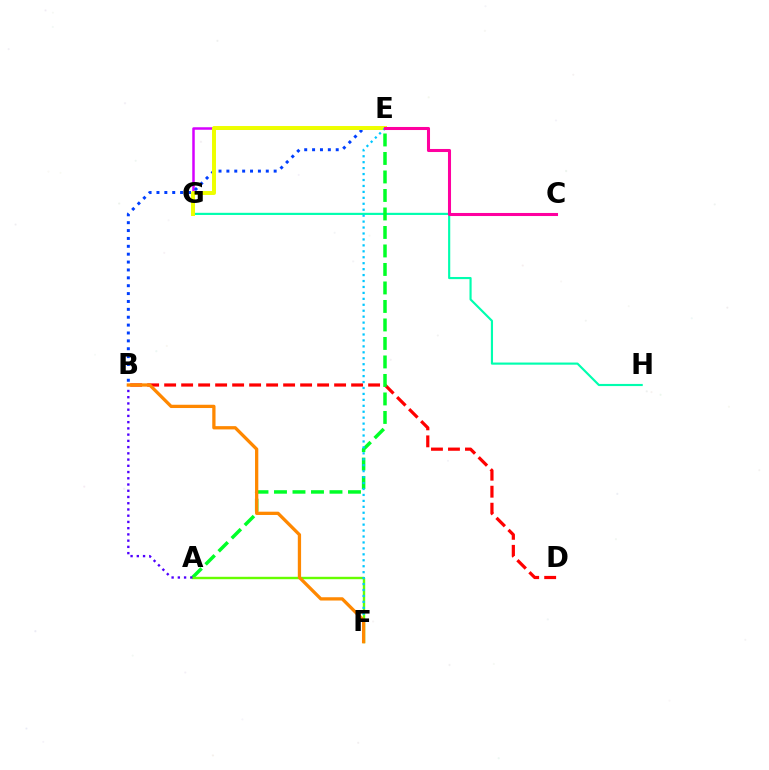{('G', 'H'): [{'color': '#00ffaf', 'line_style': 'solid', 'thickness': 1.55}], ('E', 'G'): [{'color': '#d600ff', 'line_style': 'solid', 'thickness': 1.8}, {'color': '#eeff00', 'line_style': 'solid', 'thickness': 2.85}], ('B', 'D'): [{'color': '#ff0000', 'line_style': 'dashed', 'thickness': 2.31}], ('B', 'E'): [{'color': '#003fff', 'line_style': 'dotted', 'thickness': 2.14}], ('A', 'E'): [{'color': '#00ff27', 'line_style': 'dashed', 'thickness': 2.51}], ('A', 'F'): [{'color': '#66ff00', 'line_style': 'solid', 'thickness': 1.73}], ('A', 'B'): [{'color': '#4f00ff', 'line_style': 'dotted', 'thickness': 1.69}], ('E', 'F'): [{'color': '#00c7ff', 'line_style': 'dotted', 'thickness': 1.61}], ('C', 'E'): [{'color': '#ff00a0', 'line_style': 'solid', 'thickness': 2.2}], ('B', 'F'): [{'color': '#ff8800', 'line_style': 'solid', 'thickness': 2.36}]}